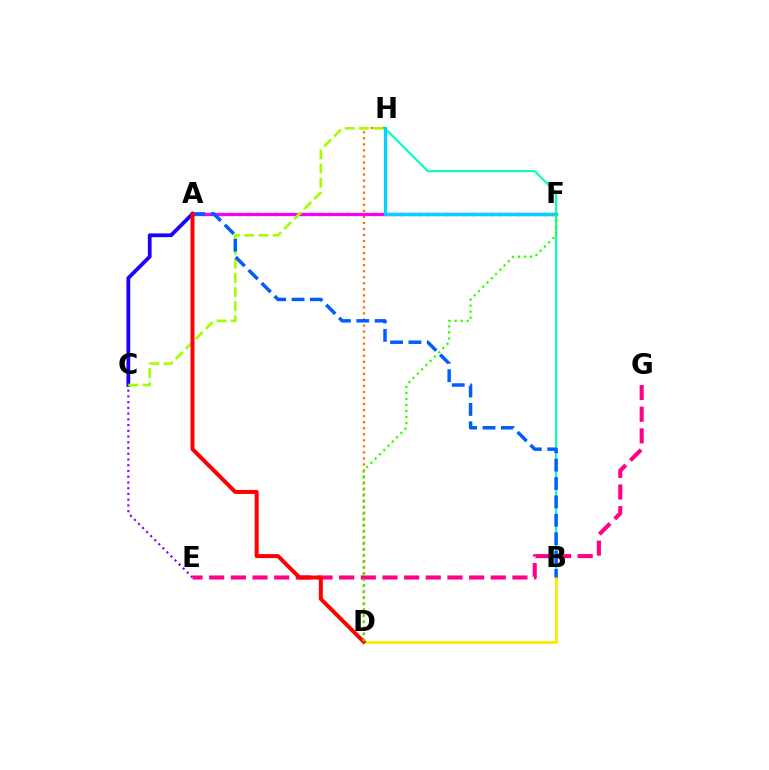{('A', 'F'): [{'color': '#00ff45', 'line_style': 'dotted', 'thickness': 2.44}, {'color': '#fa00f9', 'line_style': 'solid', 'thickness': 2.35}], ('A', 'C'): [{'color': '#1900ff', 'line_style': 'solid', 'thickness': 2.7}], ('D', 'H'): [{'color': '#ff7000', 'line_style': 'dotted', 'thickness': 1.64}], ('C', 'E'): [{'color': '#8a00ff', 'line_style': 'dotted', 'thickness': 1.56}], ('C', 'H'): [{'color': '#a2ff00', 'line_style': 'dashed', 'thickness': 1.92}], ('B', 'H'): [{'color': '#00ffbb', 'line_style': 'solid', 'thickness': 1.5}], ('B', 'D'): [{'color': '#ffe600', 'line_style': 'solid', 'thickness': 2.0}], ('F', 'H'): [{'color': '#00d3ff', 'line_style': 'solid', 'thickness': 2.34}], ('E', 'G'): [{'color': '#ff0088', 'line_style': 'dashed', 'thickness': 2.94}], ('A', 'B'): [{'color': '#005dff', 'line_style': 'dashed', 'thickness': 2.5}], ('A', 'D'): [{'color': '#ff0000', 'line_style': 'solid', 'thickness': 2.86}], ('D', 'F'): [{'color': '#31ff00', 'line_style': 'dotted', 'thickness': 1.64}]}